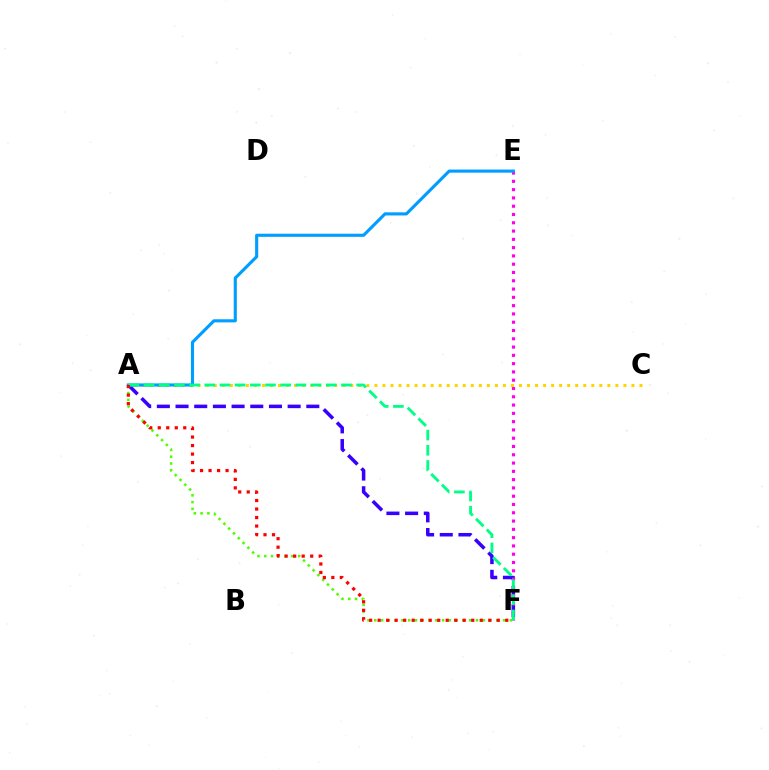{('A', 'F'): [{'color': '#3700ff', 'line_style': 'dashed', 'thickness': 2.54}, {'color': '#4fff00', 'line_style': 'dotted', 'thickness': 1.84}, {'color': '#00ff86', 'line_style': 'dashed', 'thickness': 2.06}, {'color': '#ff0000', 'line_style': 'dotted', 'thickness': 2.31}], ('E', 'F'): [{'color': '#ff00ed', 'line_style': 'dotted', 'thickness': 2.25}], ('A', 'C'): [{'color': '#ffd500', 'line_style': 'dotted', 'thickness': 2.18}], ('A', 'E'): [{'color': '#009eff', 'line_style': 'solid', 'thickness': 2.24}]}